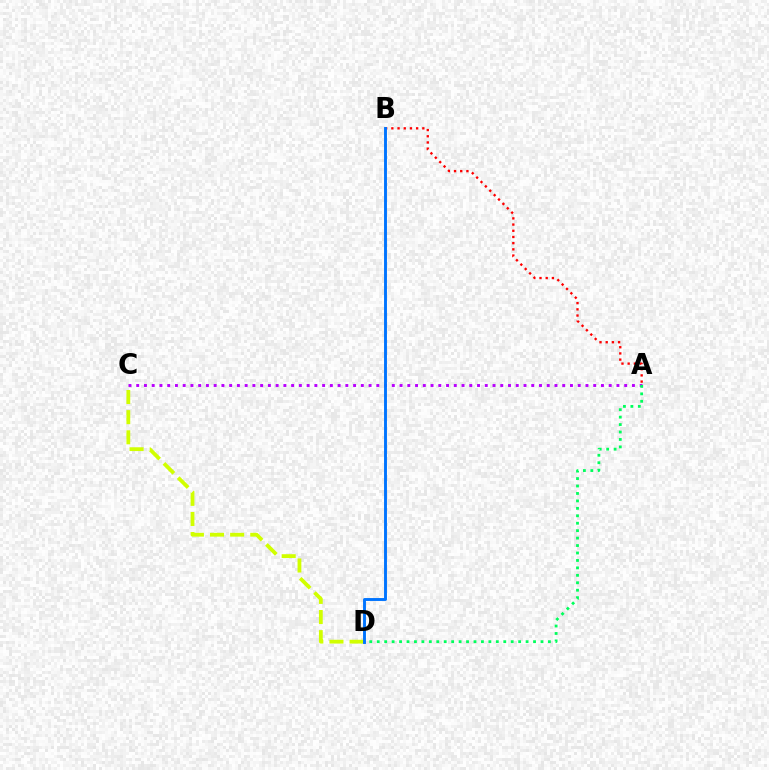{('A', 'C'): [{'color': '#b900ff', 'line_style': 'dotted', 'thickness': 2.1}], ('A', 'B'): [{'color': '#ff0000', 'line_style': 'dotted', 'thickness': 1.68}], ('A', 'D'): [{'color': '#00ff5c', 'line_style': 'dotted', 'thickness': 2.02}], ('C', 'D'): [{'color': '#d1ff00', 'line_style': 'dashed', 'thickness': 2.73}], ('B', 'D'): [{'color': '#0074ff', 'line_style': 'solid', 'thickness': 2.09}]}